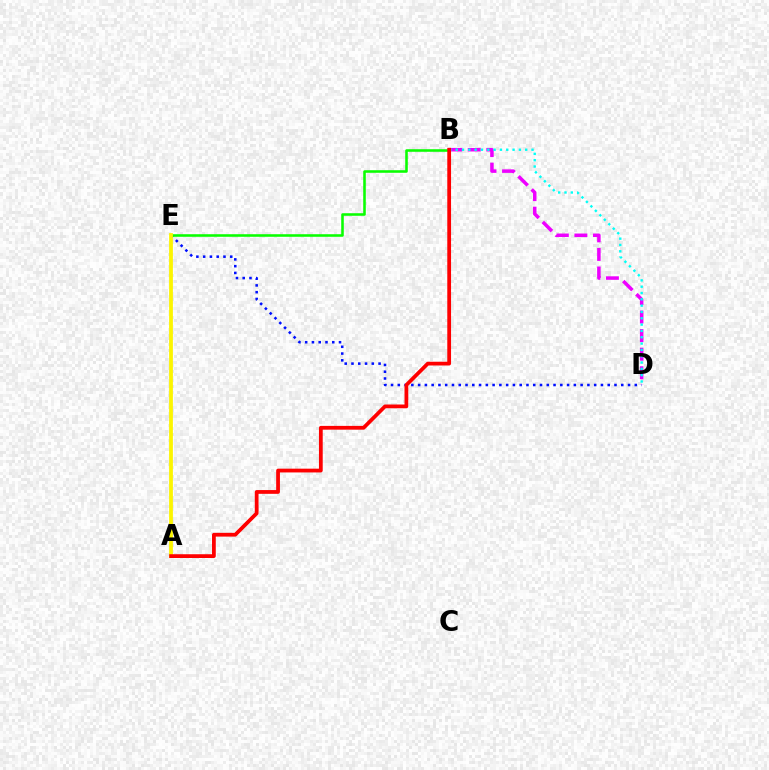{('D', 'E'): [{'color': '#0010ff', 'line_style': 'dotted', 'thickness': 1.84}], ('B', 'D'): [{'color': '#ee00ff', 'line_style': 'dashed', 'thickness': 2.52}, {'color': '#00fff6', 'line_style': 'dotted', 'thickness': 1.72}], ('B', 'E'): [{'color': '#08ff00', 'line_style': 'solid', 'thickness': 1.84}], ('A', 'E'): [{'color': '#fcf500', 'line_style': 'solid', 'thickness': 2.72}], ('A', 'B'): [{'color': '#ff0000', 'line_style': 'solid', 'thickness': 2.71}]}